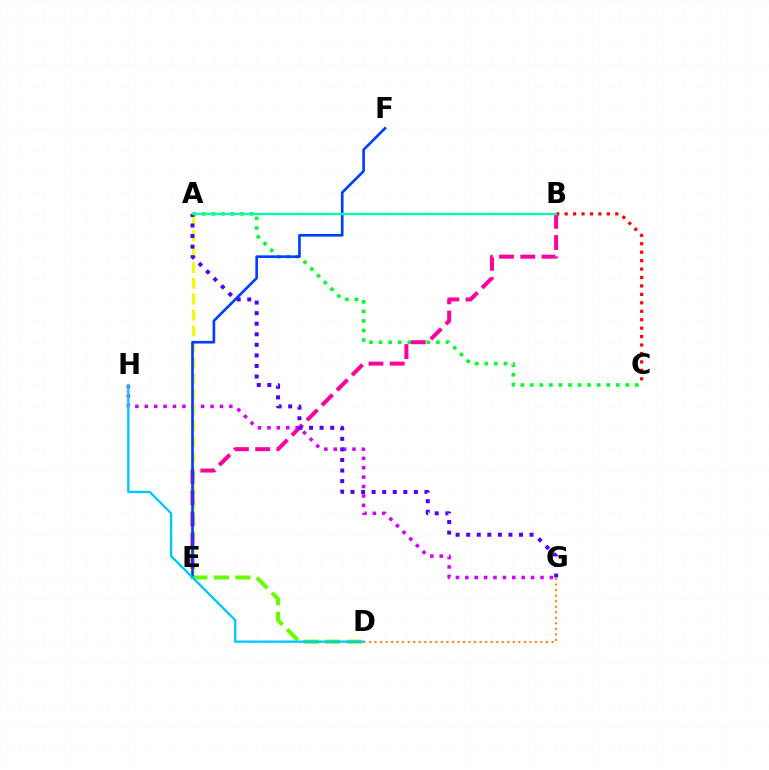{('G', 'H'): [{'color': '#d600ff', 'line_style': 'dotted', 'thickness': 2.55}], ('A', 'C'): [{'color': '#00ff27', 'line_style': 'dotted', 'thickness': 2.6}], ('A', 'E'): [{'color': '#eeff00', 'line_style': 'dashed', 'thickness': 2.15}], ('B', 'E'): [{'color': '#ff00a0', 'line_style': 'dashed', 'thickness': 2.89}], ('D', 'E'): [{'color': '#66ff00', 'line_style': 'dashed', 'thickness': 2.91}], ('E', 'F'): [{'color': '#003fff', 'line_style': 'solid', 'thickness': 1.91}], ('B', 'C'): [{'color': '#ff0000', 'line_style': 'dotted', 'thickness': 2.29}], ('D', 'H'): [{'color': '#00c7ff', 'line_style': 'solid', 'thickness': 1.68}], ('A', 'G'): [{'color': '#4f00ff', 'line_style': 'dotted', 'thickness': 2.87}], ('A', 'B'): [{'color': '#00ffaf', 'line_style': 'solid', 'thickness': 1.64}], ('D', 'G'): [{'color': '#ff8800', 'line_style': 'dotted', 'thickness': 1.5}]}